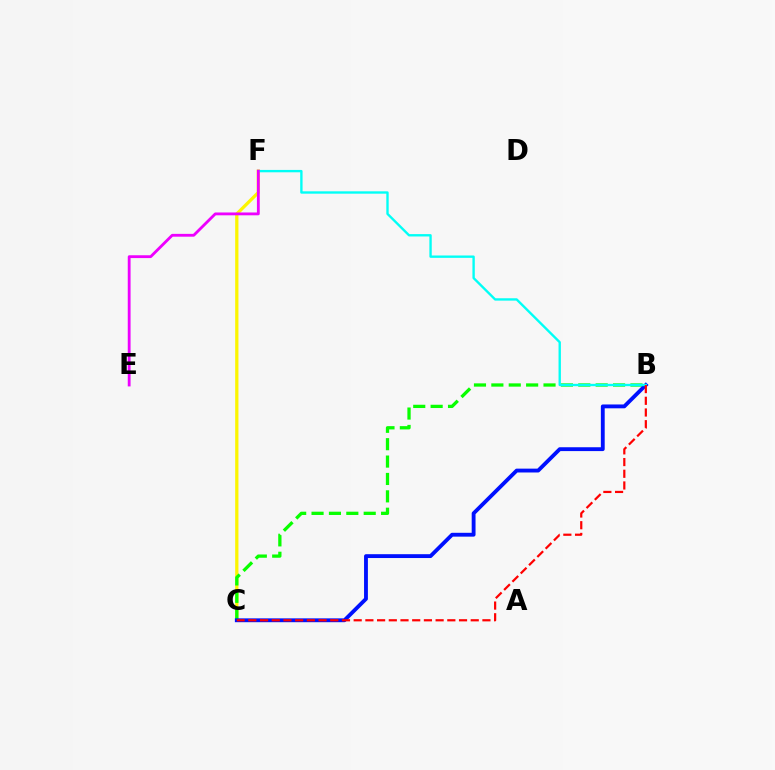{('C', 'F'): [{'color': '#fcf500', 'line_style': 'solid', 'thickness': 2.35}], ('B', 'C'): [{'color': '#08ff00', 'line_style': 'dashed', 'thickness': 2.36}, {'color': '#0010ff', 'line_style': 'solid', 'thickness': 2.77}, {'color': '#ff0000', 'line_style': 'dashed', 'thickness': 1.59}], ('B', 'F'): [{'color': '#00fff6', 'line_style': 'solid', 'thickness': 1.7}], ('E', 'F'): [{'color': '#ee00ff', 'line_style': 'solid', 'thickness': 2.03}]}